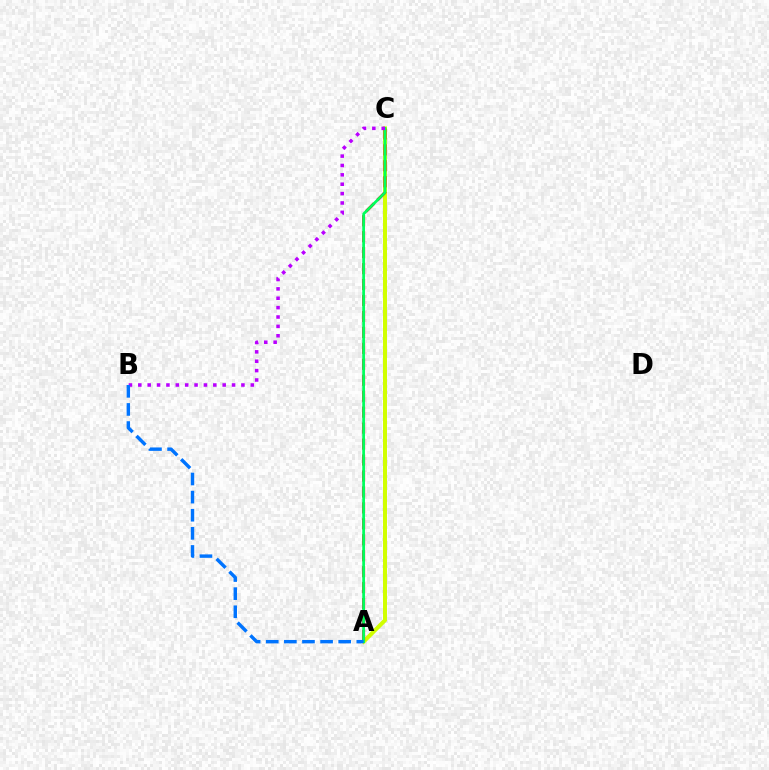{('A', 'C'): [{'color': '#d1ff00', 'line_style': 'solid', 'thickness': 2.88}, {'color': '#ff0000', 'line_style': 'dashed', 'thickness': 2.17}, {'color': '#00ff5c', 'line_style': 'solid', 'thickness': 1.96}], ('B', 'C'): [{'color': '#b900ff', 'line_style': 'dotted', 'thickness': 2.55}], ('A', 'B'): [{'color': '#0074ff', 'line_style': 'dashed', 'thickness': 2.46}]}